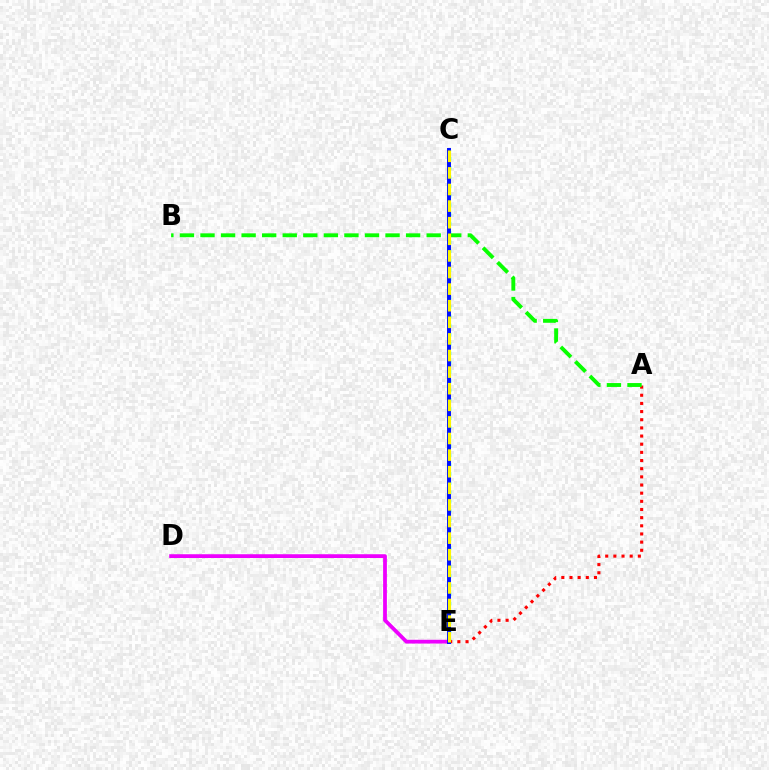{('C', 'E'): [{'color': '#00fff6', 'line_style': 'dotted', 'thickness': 2.52}, {'color': '#0010ff', 'line_style': 'solid', 'thickness': 2.86}, {'color': '#fcf500', 'line_style': 'dashed', 'thickness': 2.26}], ('D', 'E'): [{'color': '#ee00ff', 'line_style': 'solid', 'thickness': 2.72}], ('A', 'E'): [{'color': '#ff0000', 'line_style': 'dotted', 'thickness': 2.22}], ('A', 'B'): [{'color': '#08ff00', 'line_style': 'dashed', 'thickness': 2.79}]}